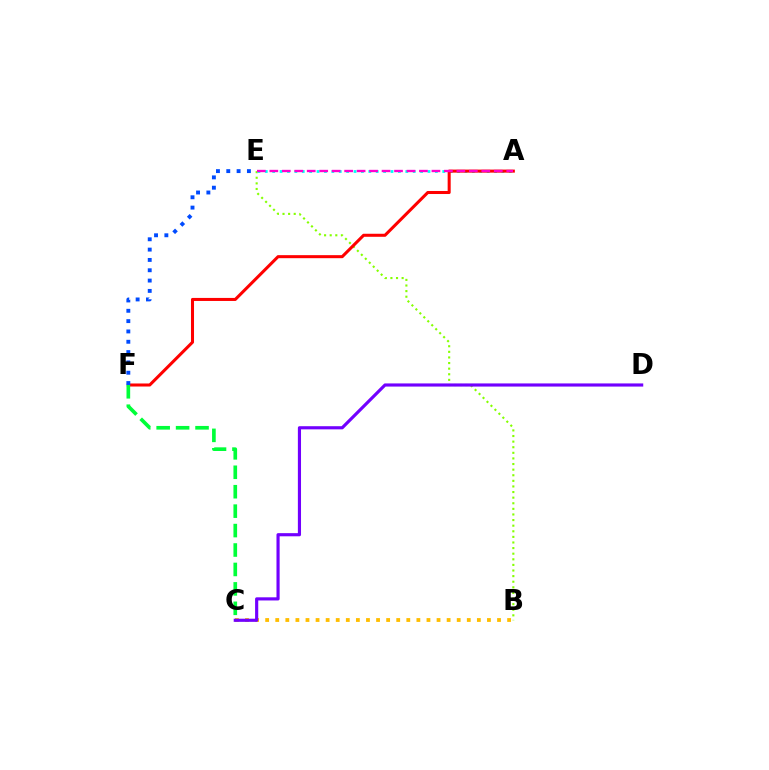{('B', 'E'): [{'color': '#84ff00', 'line_style': 'dotted', 'thickness': 1.52}], ('B', 'C'): [{'color': '#ffbd00', 'line_style': 'dotted', 'thickness': 2.74}], ('C', 'D'): [{'color': '#7200ff', 'line_style': 'solid', 'thickness': 2.27}], ('A', 'E'): [{'color': '#00fff6', 'line_style': 'dotted', 'thickness': 2.01}, {'color': '#ff00cf', 'line_style': 'dashed', 'thickness': 1.69}], ('A', 'F'): [{'color': '#ff0000', 'line_style': 'solid', 'thickness': 2.19}], ('E', 'F'): [{'color': '#004bff', 'line_style': 'dotted', 'thickness': 2.8}], ('C', 'F'): [{'color': '#00ff39', 'line_style': 'dashed', 'thickness': 2.64}]}